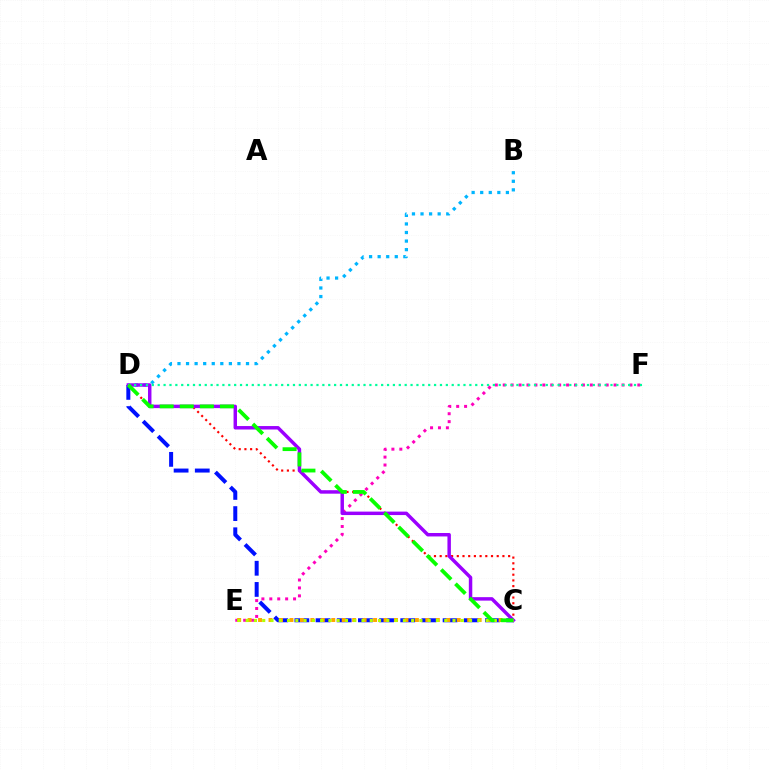{('C', 'D'): [{'color': '#0010ff', 'line_style': 'dashed', 'thickness': 2.88}, {'color': '#ff0000', 'line_style': 'dotted', 'thickness': 1.55}, {'color': '#9b00ff', 'line_style': 'solid', 'thickness': 2.49}, {'color': '#08ff00', 'line_style': 'dashed', 'thickness': 2.73}], ('B', 'D'): [{'color': '#00b5ff', 'line_style': 'dotted', 'thickness': 2.33}], ('E', 'F'): [{'color': '#ff00bd', 'line_style': 'dotted', 'thickness': 2.15}], ('C', 'E'): [{'color': '#ffa500', 'line_style': 'dotted', 'thickness': 2.84}, {'color': '#b3ff00', 'line_style': 'dotted', 'thickness': 2.25}], ('D', 'F'): [{'color': '#00ff9d', 'line_style': 'dotted', 'thickness': 1.6}]}